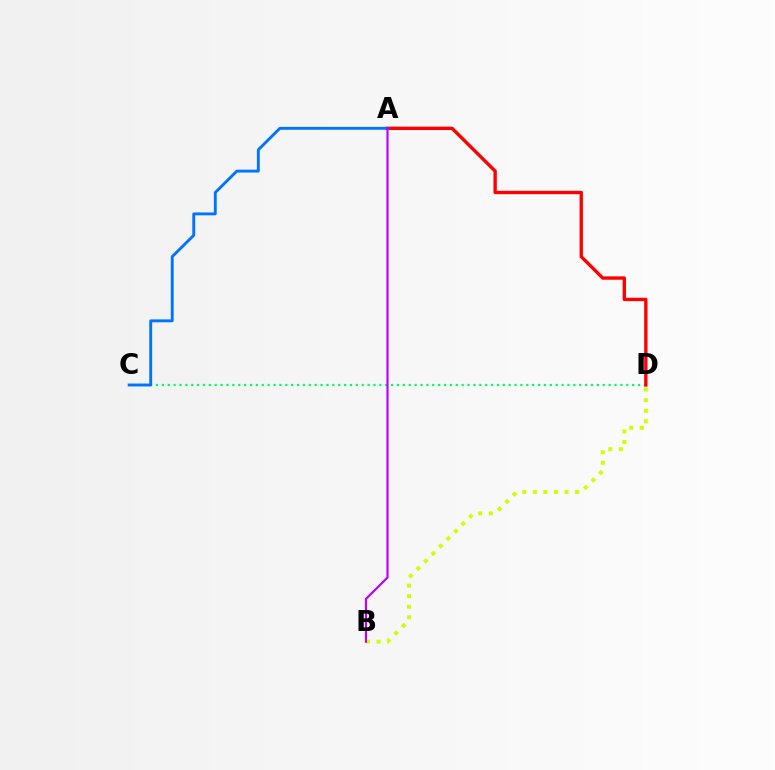{('B', 'D'): [{'color': '#d1ff00', 'line_style': 'dotted', 'thickness': 2.87}], ('C', 'D'): [{'color': '#00ff5c', 'line_style': 'dotted', 'thickness': 1.6}], ('A', 'D'): [{'color': '#ff0000', 'line_style': 'solid', 'thickness': 2.42}], ('A', 'C'): [{'color': '#0074ff', 'line_style': 'solid', 'thickness': 2.08}], ('A', 'B'): [{'color': '#b900ff', 'line_style': 'solid', 'thickness': 1.57}]}